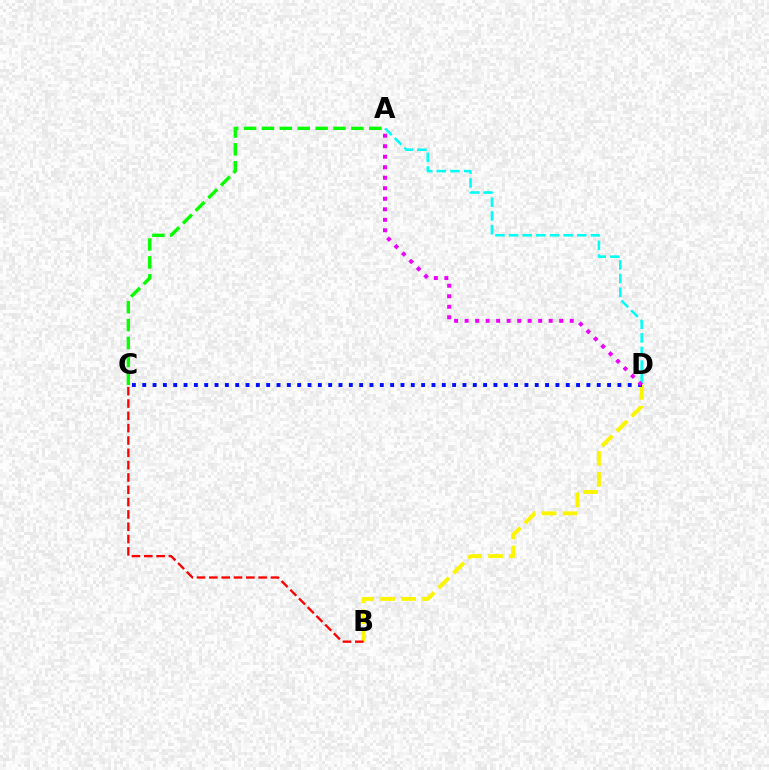{('B', 'D'): [{'color': '#fcf500', 'line_style': 'dashed', 'thickness': 2.85}], ('C', 'D'): [{'color': '#0010ff', 'line_style': 'dotted', 'thickness': 2.81}], ('A', 'C'): [{'color': '#08ff00', 'line_style': 'dashed', 'thickness': 2.43}], ('B', 'C'): [{'color': '#ff0000', 'line_style': 'dashed', 'thickness': 1.67}], ('A', 'D'): [{'color': '#00fff6', 'line_style': 'dashed', 'thickness': 1.85}, {'color': '#ee00ff', 'line_style': 'dotted', 'thickness': 2.85}]}